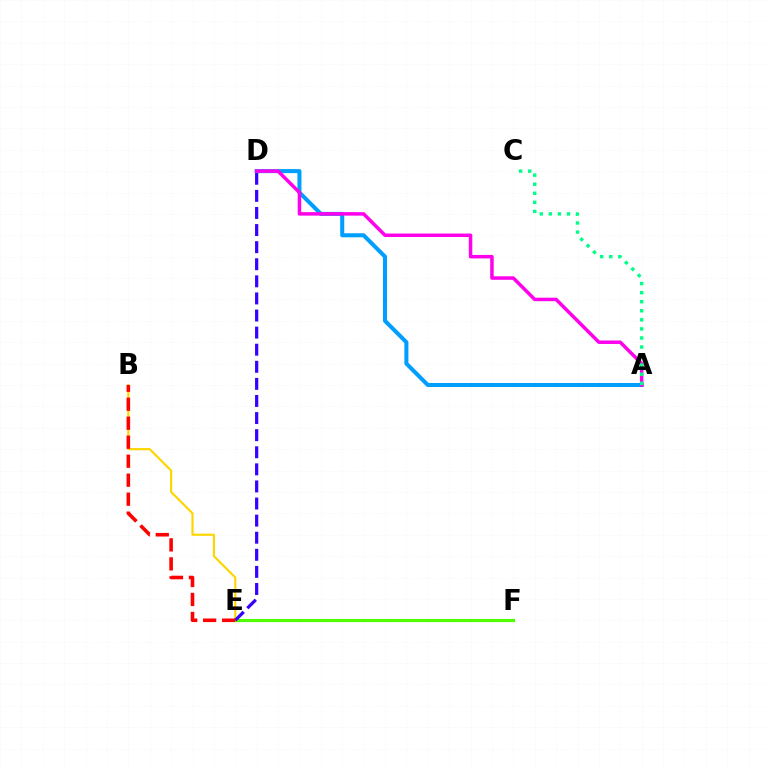{('B', 'E'): [{'color': '#ffd500', 'line_style': 'solid', 'thickness': 1.55}, {'color': '#ff0000', 'line_style': 'dashed', 'thickness': 2.58}], ('E', 'F'): [{'color': '#4fff00', 'line_style': 'solid', 'thickness': 2.25}], ('D', 'E'): [{'color': '#3700ff', 'line_style': 'dashed', 'thickness': 2.32}], ('A', 'D'): [{'color': '#009eff', 'line_style': 'solid', 'thickness': 2.9}, {'color': '#ff00ed', 'line_style': 'solid', 'thickness': 2.51}], ('A', 'C'): [{'color': '#00ff86', 'line_style': 'dotted', 'thickness': 2.46}]}